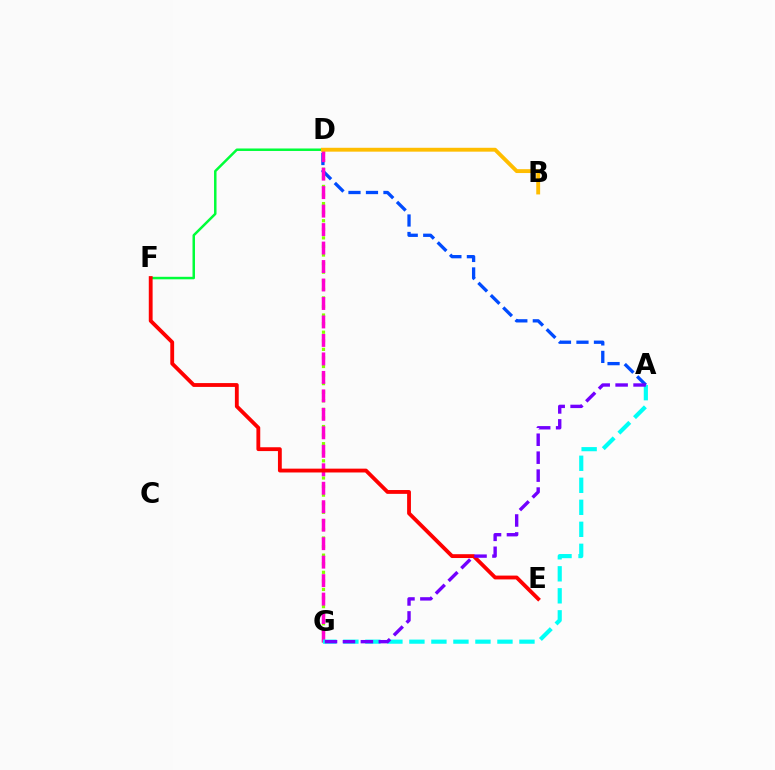{('D', 'F'): [{'color': '#00ff39', 'line_style': 'solid', 'thickness': 1.8}], ('D', 'G'): [{'color': '#84ff00', 'line_style': 'dotted', 'thickness': 2.33}, {'color': '#ff00cf', 'line_style': 'dashed', 'thickness': 2.51}], ('A', 'D'): [{'color': '#004bff', 'line_style': 'dashed', 'thickness': 2.38}], ('E', 'F'): [{'color': '#ff0000', 'line_style': 'solid', 'thickness': 2.76}], ('A', 'G'): [{'color': '#00fff6', 'line_style': 'dashed', 'thickness': 2.99}, {'color': '#7200ff', 'line_style': 'dashed', 'thickness': 2.44}], ('B', 'D'): [{'color': '#ffbd00', 'line_style': 'solid', 'thickness': 2.79}]}